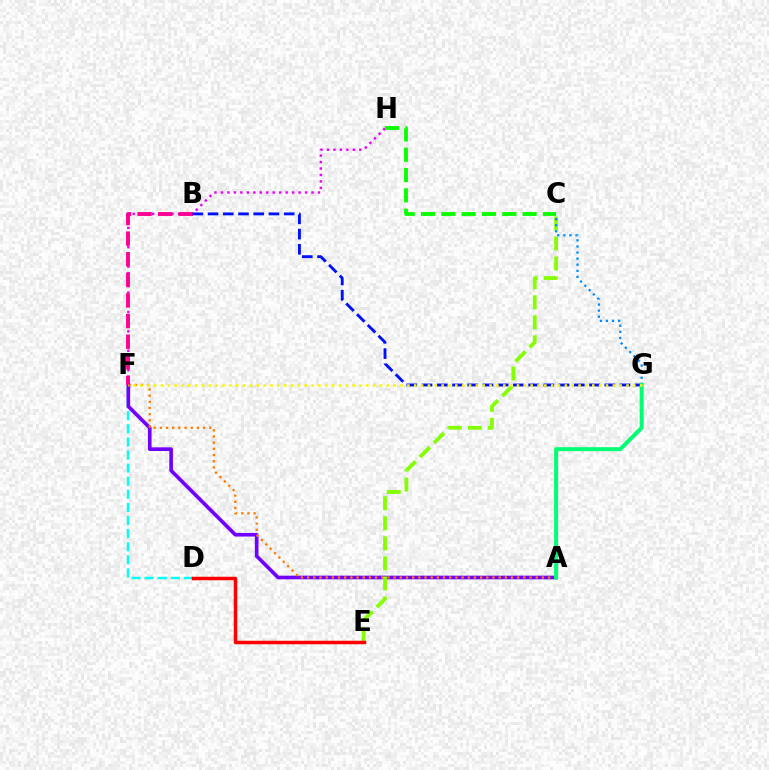{('D', 'F'): [{'color': '#00fff6', 'line_style': 'dashed', 'thickness': 1.78}], ('A', 'F'): [{'color': '#7200ff', 'line_style': 'solid', 'thickness': 2.64}, {'color': '#ff7c00', 'line_style': 'dotted', 'thickness': 1.68}], ('F', 'H'): [{'color': '#ee00ff', 'line_style': 'dotted', 'thickness': 1.76}], ('B', 'F'): [{'color': '#ff0094', 'line_style': 'dashed', 'thickness': 2.8}], ('B', 'G'): [{'color': '#0010ff', 'line_style': 'dashed', 'thickness': 2.07}], ('C', 'H'): [{'color': '#08ff00', 'line_style': 'dashed', 'thickness': 2.76}], ('C', 'E'): [{'color': '#84ff00', 'line_style': 'dashed', 'thickness': 2.72}], ('C', 'G'): [{'color': '#008cff', 'line_style': 'dotted', 'thickness': 1.65}], ('A', 'G'): [{'color': '#00ff74', 'line_style': 'solid', 'thickness': 2.89}], ('D', 'E'): [{'color': '#ff0000', 'line_style': 'solid', 'thickness': 2.51}], ('F', 'G'): [{'color': '#fcf500', 'line_style': 'dotted', 'thickness': 1.86}]}